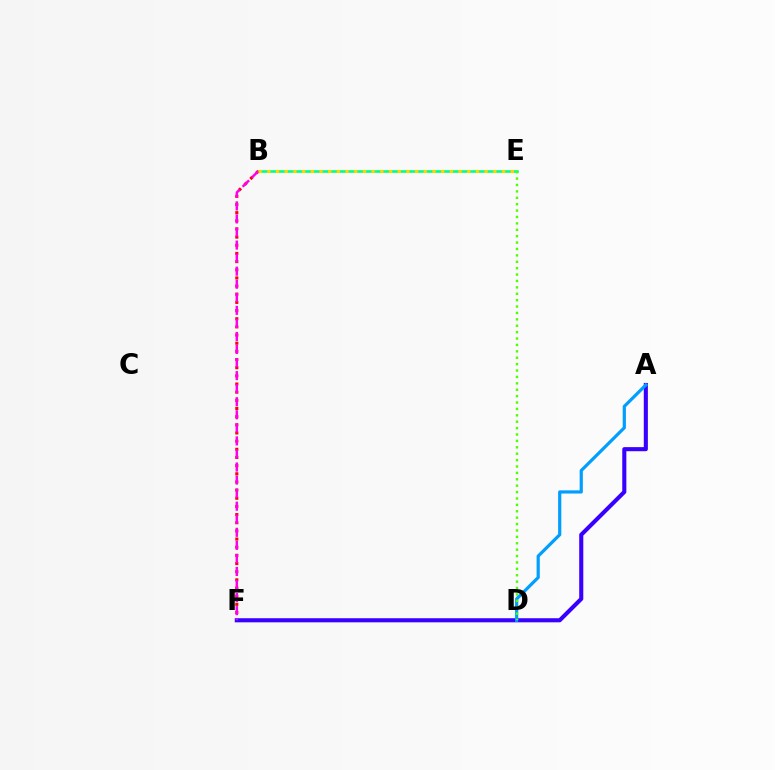{('B', 'E'): [{'color': '#00ff86', 'line_style': 'solid', 'thickness': 1.89}, {'color': '#ffd500', 'line_style': 'dotted', 'thickness': 2.36}], ('B', 'F'): [{'color': '#ff0000', 'line_style': 'dotted', 'thickness': 2.22}, {'color': '#ff00ed', 'line_style': 'dashed', 'thickness': 1.77}], ('A', 'F'): [{'color': '#3700ff', 'line_style': 'solid', 'thickness': 2.94}], ('A', 'D'): [{'color': '#009eff', 'line_style': 'solid', 'thickness': 2.3}], ('D', 'E'): [{'color': '#4fff00', 'line_style': 'dotted', 'thickness': 1.74}]}